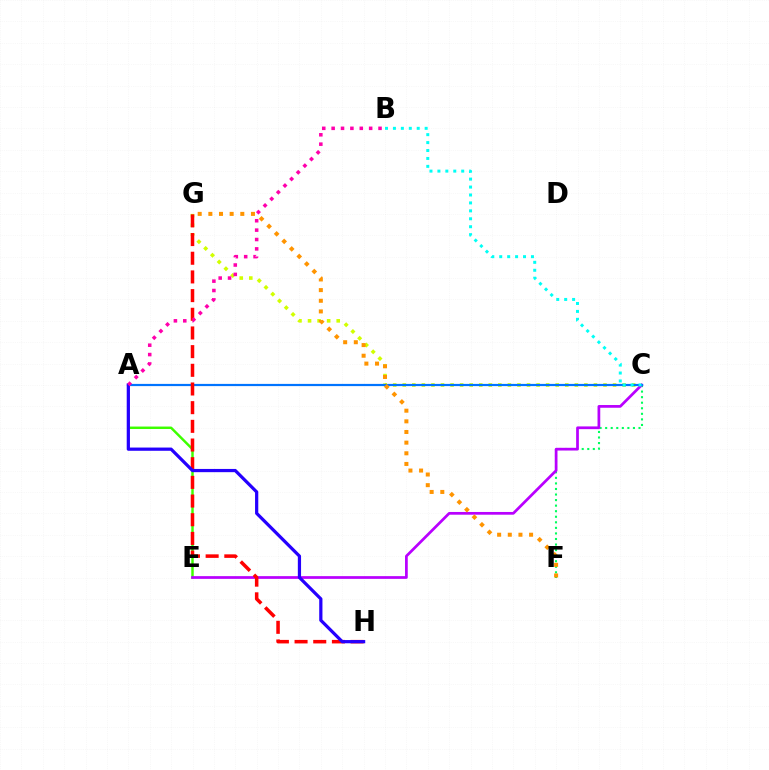{('C', 'F'): [{'color': '#00ff5c', 'line_style': 'dotted', 'thickness': 1.51}], ('C', 'G'): [{'color': '#d1ff00', 'line_style': 'dotted', 'thickness': 2.6}], ('A', 'E'): [{'color': '#3dff00', 'line_style': 'solid', 'thickness': 1.77}], ('C', 'E'): [{'color': '#b900ff', 'line_style': 'solid', 'thickness': 1.97}], ('A', 'C'): [{'color': '#0074ff', 'line_style': 'solid', 'thickness': 1.59}], ('G', 'H'): [{'color': '#ff0000', 'line_style': 'dashed', 'thickness': 2.54}], ('F', 'G'): [{'color': '#ff9400', 'line_style': 'dotted', 'thickness': 2.89}], ('B', 'C'): [{'color': '#00fff6', 'line_style': 'dotted', 'thickness': 2.16}], ('A', 'H'): [{'color': '#2500ff', 'line_style': 'solid', 'thickness': 2.32}], ('A', 'B'): [{'color': '#ff00ac', 'line_style': 'dotted', 'thickness': 2.55}]}